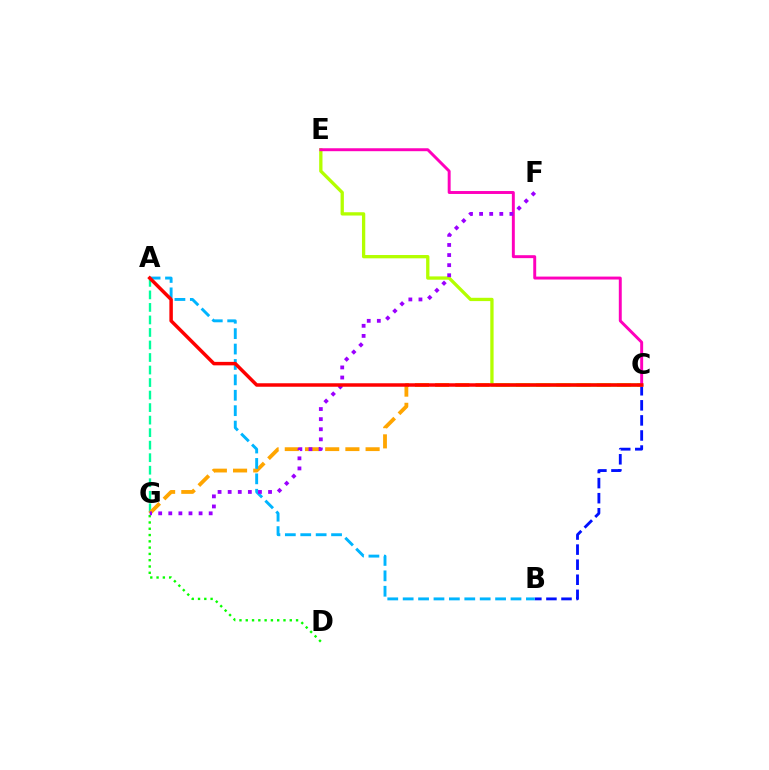{('A', 'G'): [{'color': '#00ff9d', 'line_style': 'dashed', 'thickness': 1.7}], ('C', 'G'): [{'color': '#ffa500', 'line_style': 'dashed', 'thickness': 2.74}], ('B', 'C'): [{'color': '#0010ff', 'line_style': 'dashed', 'thickness': 2.05}], ('C', 'E'): [{'color': '#b3ff00', 'line_style': 'solid', 'thickness': 2.38}, {'color': '#ff00bd', 'line_style': 'solid', 'thickness': 2.12}], ('D', 'G'): [{'color': '#08ff00', 'line_style': 'dotted', 'thickness': 1.71}], ('A', 'B'): [{'color': '#00b5ff', 'line_style': 'dashed', 'thickness': 2.09}], ('F', 'G'): [{'color': '#9b00ff', 'line_style': 'dotted', 'thickness': 2.74}], ('A', 'C'): [{'color': '#ff0000', 'line_style': 'solid', 'thickness': 2.51}]}